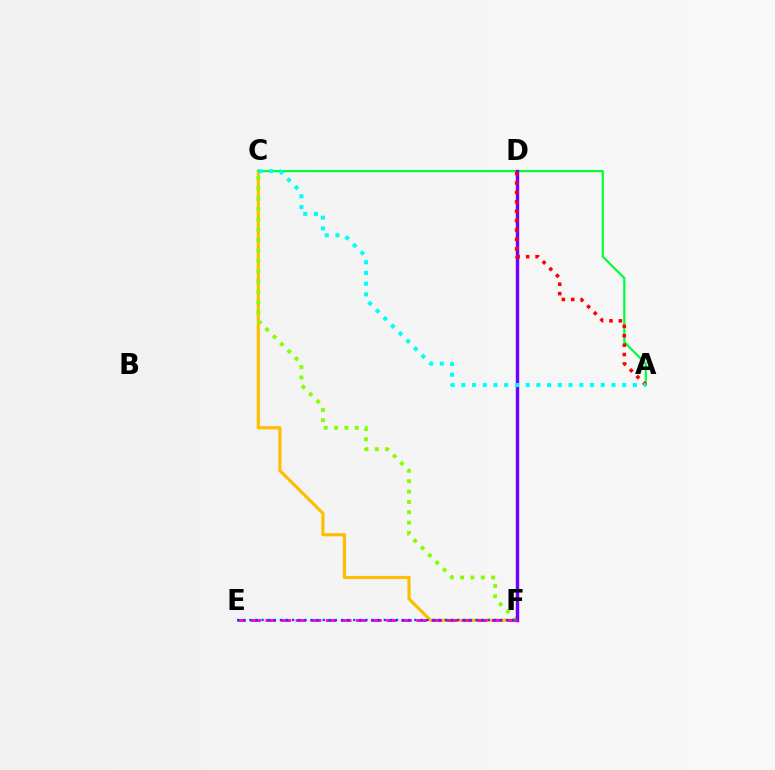{('C', 'F'): [{'color': '#ffbd00', 'line_style': 'solid', 'thickness': 2.27}, {'color': '#84ff00', 'line_style': 'dotted', 'thickness': 2.81}], ('A', 'C'): [{'color': '#00ff39', 'line_style': 'solid', 'thickness': 1.59}, {'color': '#00fff6', 'line_style': 'dotted', 'thickness': 2.91}], ('D', 'F'): [{'color': '#7200ff', 'line_style': 'solid', 'thickness': 2.45}], ('E', 'F'): [{'color': '#ff00cf', 'line_style': 'dashed', 'thickness': 2.05}, {'color': '#004bff', 'line_style': 'dotted', 'thickness': 1.66}], ('A', 'D'): [{'color': '#ff0000', 'line_style': 'dotted', 'thickness': 2.56}]}